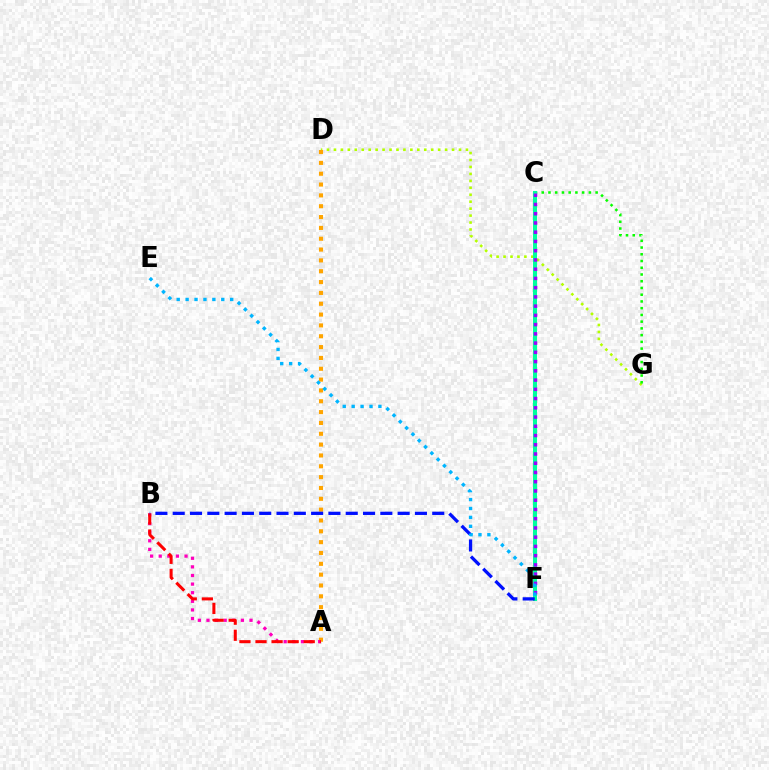{('D', 'G'): [{'color': '#b3ff00', 'line_style': 'dotted', 'thickness': 1.89}], ('C', 'G'): [{'color': '#08ff00', 'line_style': 'dotted', 'thickness': 1.83}], ('A', 'D'): [{'color': '#ffa500', 'line_style': 'dotted', 'thickness': 2.94}], ('C', 'F'): [{'color': '#00ff9d', 'line_style': 'solid', 'thickness': 2.92}, {'color': '#9b00ff', 'line_style': 'dotted', 'thickness': 2.51}], ('A', 'B'): [{'color': '#ff00bd', 'line_style': 'dotted', 'thickness': 2.34}, {'color': '#ff0000', 'line_style': 'dashed', 'thickness': 2.18}], ('B', 'F'): [{'color': '#0010ff', 'line_style': 'dashed', 'thickness': 2.35}], ('E', 'F'): [{'color': '#00b5ff', 'line_style': 'dotted', 'thickness': 2.42}]}